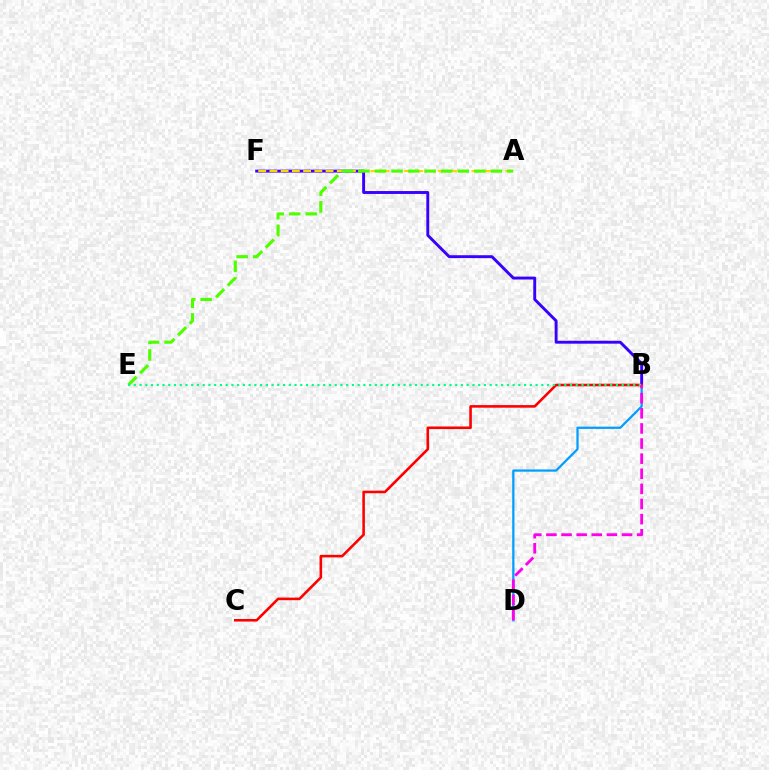{('B', 'D'): [{'color': '#009eff', 'line_style': 'solid', 'thickness': 1.62}, {'color': '#ff00ed', 'line_style': 'dashed', 'thickness': 2.05}], ('B', 'F'): [{'color': '#3700ff', 'line_style': 'solid', 'thickness': 2.09}], ('A', 'F'): [{'color': '#ffd500', 'line_style': 'dashed', 'thickness': 1.52}], ('A', 'E'): [{'color': '#4fff00', 'line_style': 'dashed', 'thickness': 2.25}], ('B', 'C'): [{'color': '#ff0000', 'line_style': 'solid', 'thickness': 1.86}], ('B', 'E'): [{'color': '#00ff86', 'line_style': 'dotted', 'thickness': 1.56}]}